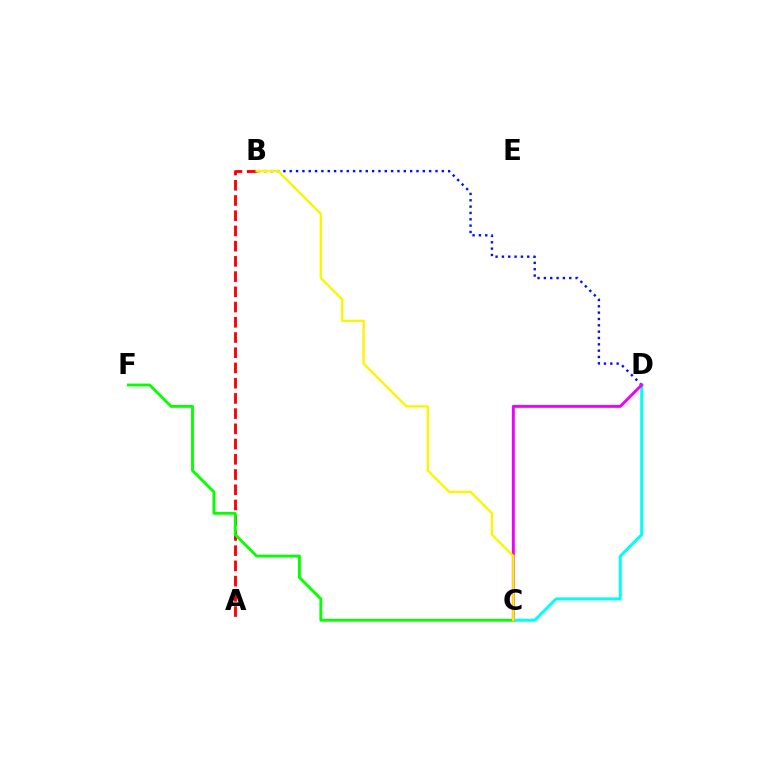{('B', 'D'): [{'color': '#0010ff', 'line_style': 'dotted', 'thickness': 1.72}], ('C', 'D'): [{'color': '#00fff6', 'line_style': 'solid', 'thickness': 2.13}, {'color': '#ee00ff', 'line_style': 'solid', 'thickness': 2.08}], ('A', 'B'): [{'color': '#ff0000', 'line_style': 'dashed', 'thickness': 2.07}], ('C', 'F'): [{'color': '#08ff00', 'line_style': 'solid', 'thickness': 2.06}], ('B', 'C'): [{'color': '#fcf500', 'line_style': 'solid', 'thickness': 1.72}]}